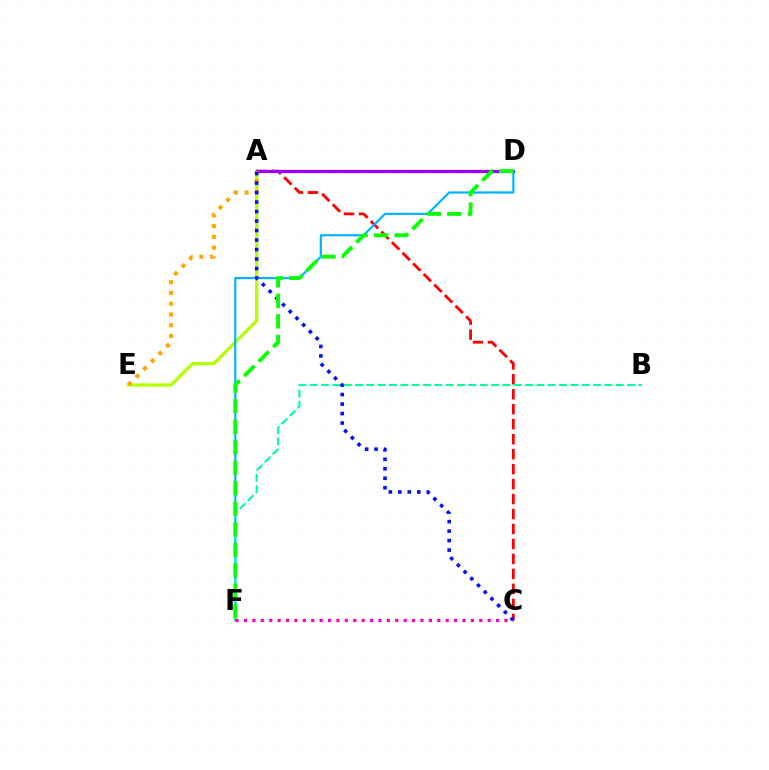{('A', 'C'): [{'color': '#ff0000', 'line_style': 'dashed', 'thickness': 2.03}, {'color': '#0010ff', 'line_style': 'dotted', 'thickness': 2.58}], ('A', 'E'): [{'color': '#b3ff00', 'line_style': 'solid', 'thickness': 2.33}, {'color': '#ffa500', 'line_style': 'dotted', 'thickness': 2.93}], ('A', 'D'): [{'color': '#9b00ff', 'line_style': 'solid', 'thickness': 2.33}], ('D', 'F'): [{'color': '#00b5ff', 'line_style': 'solid', 'thickness': 1.58}, {'color': '#08ff00', 'line_style': 'dashed', 'thickness': 2.79}], ('B', 'F'): [{'color': '#00ff9d', 'line_style': 'dashed', 'thickness': 1.54}], ('C', 'F'): [{'color': '#ff00bd', 'line_style': 'dotted', 'thickness': 2.28}]}